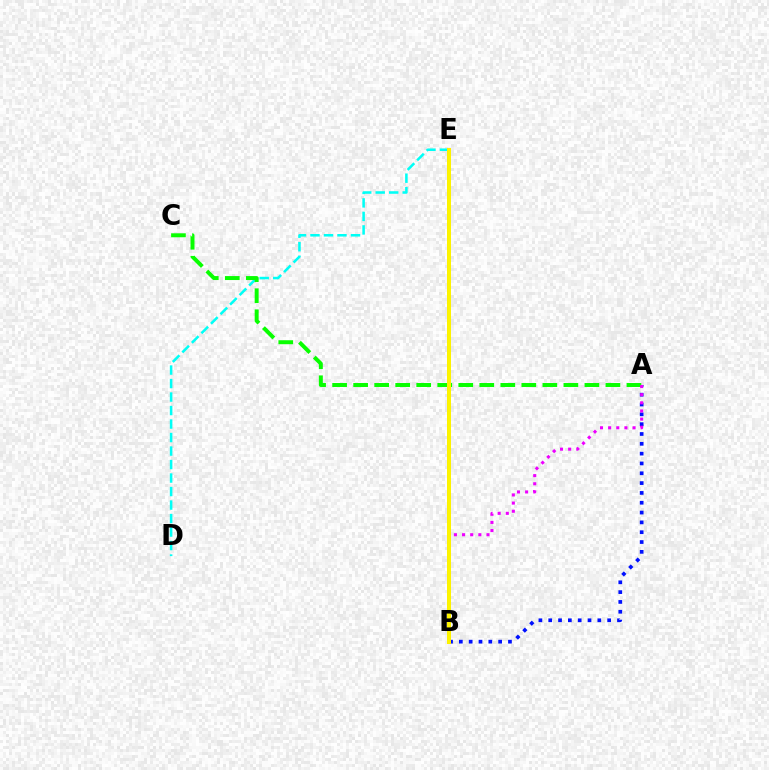{('A', 'B'): [{'color': '#0010ff', 'line_style': 'dotted', 'thickness': 2.67}, {'color': '#ee00ff', 'line_style': 'dotted', 'thickness': 2.21}], ('D', 'E'): [{'color': '#00fff6', 'line_style': 'dashed', 'thickness': 1.83}], ('A', 'C'): [{'color': '#08ff00', 'line_style': 'dashed', 'thickness': 2.86}], ('B', 'E'): [{'color': '#ff0000', 'line_style': 'solid', 'thickness': 2.77}, {'color': '#fcf500', 'line_style': 'solid', 'thickness': 2.86}]}